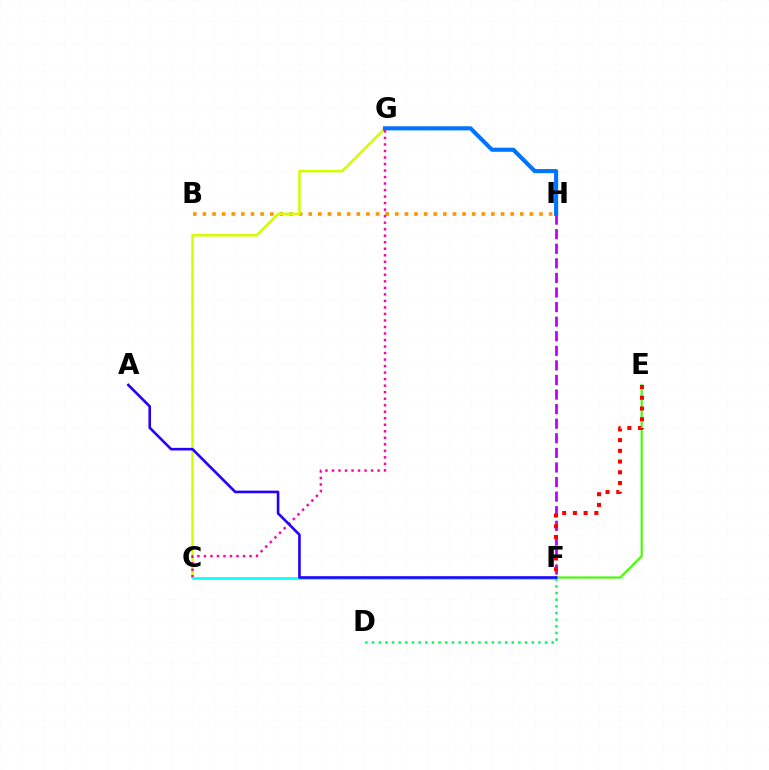{('B', 'H'): [{'color': '#ff9400', 'line_style': 'dotted', 'thickness': 2.61}], ('D', 'F'): [{'color': '#00ff5c', 'line_style': 'dotted', 'thickness': 1.81}], ('C', 'G'): [{'color': '#d1ff00', 'line_style': 'solid', 'thickness': 1.81}, {'color': '#ff00ac', 'line_style': 'dotted', 'thickness': 1.77}], ('F', 'H'): [{'color': '#b900ff', 'line_style': 'dashed', 'thickness': 1.98}], ('E', 'F'): [{'color': '#3dff00', 'line_style': 'solid', 'thickness': 1.53}, {'color': '#ff0000', 'line_style': 'dotted', 'thickness': 2.91}], ('G', 'H'): [{'color': '#0074ff', 'line_style': 'solid', 'thickness': 2.96}], ('C', 'F'): [{'color': '#00fff6', 'line_style': 'solid', 'thickness': 1.85}], ('A', 'F'): [{'color': '#2500ff', 'line_style': 'solid', 'thickness': 1.88}]}